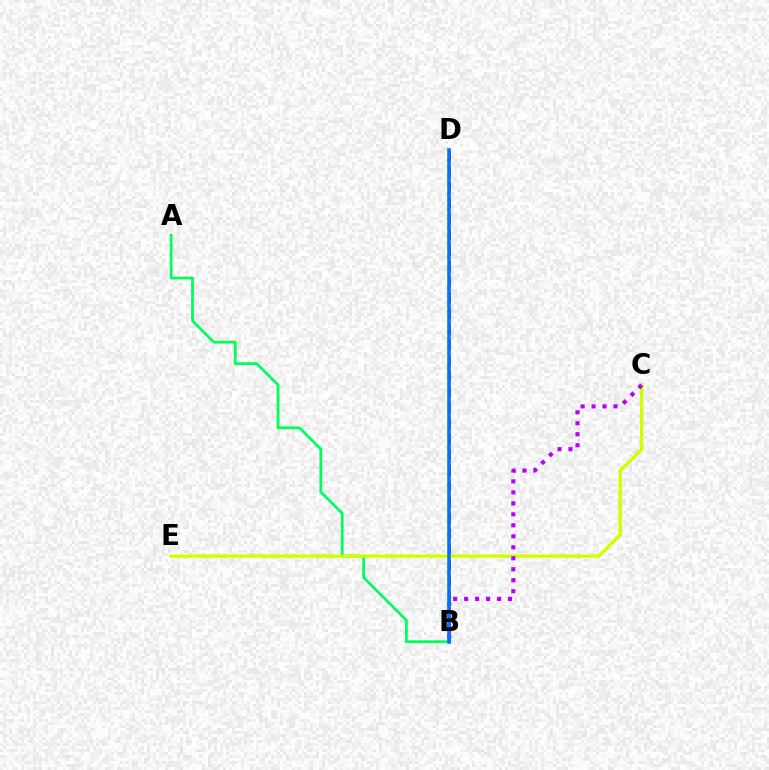{('A', 'B'): [{'color': '#00ff5c', 'line_style': 'solid', 'thickness': 1.99}], ('B', 'D'): [{'color': '#ff0000', 'line_style': 'dashed', 'thickness': 2.14}, {'color': '#0074ff', 'line_style': 'solid', 'thickness': 2.57}], ('C', 'E'): [{'color': '#d1ff00', 'line_style': 'solid', 'thickness': 2.42}], ('B', 'C'): [{'color': '#b900ff', 'line_style': 'dotted', 'thickness': 2.98}]}